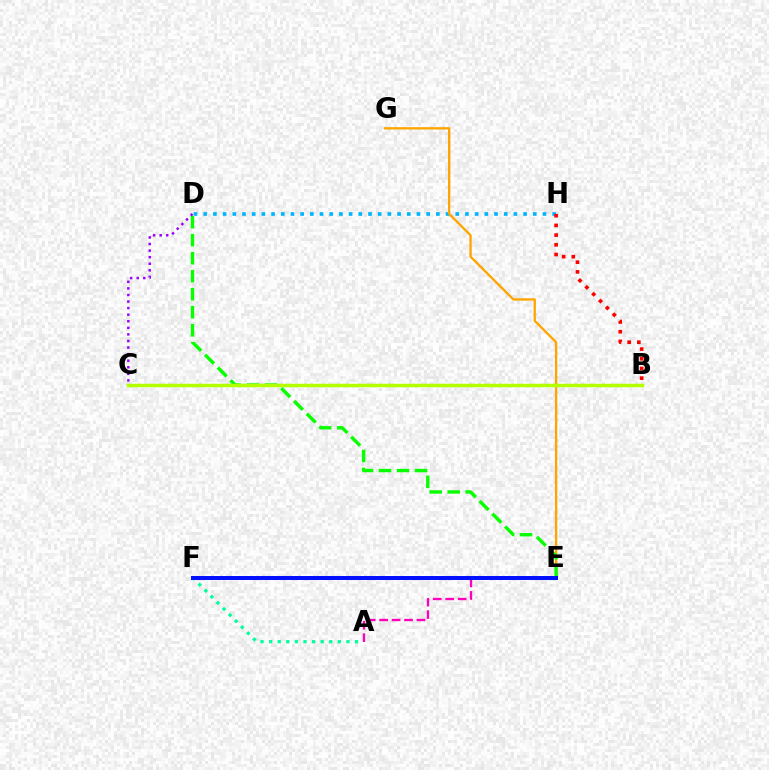{('A', 'F'): [{'color': '#00ff9d', 'line_style': 'dotted', 'thickness': 2.33}], ('A', 'E'): [{'color': '#ff00bd', 'line_style': 'dashed', 'thickness': 1.69}], ('D', 'H'): [{'color': '#00b5ff', 'line_style': 'dotted', 'thickness': 2.63}], ('E', 'G'): [{'color': '#ffa500', 'line_style': 'solid', 'thickness': 1.68}], ('D', 'E'): [{'color': '#08ff00', 'line_style': 'dashed', 'thickness': 2.45}], ('C', 'D'): [{'color': '#9b00ff', 'line_style': 'dotted', 'thickness': 1.79}], ('B', 'C'): [{'color': '#b3ff00', 'line_style': 'solid', 'thickness': 2.51}], ('B', 'H'): [{'color': '#ff0000', 'line_style': 'dotted', 'thickness': 2.63}], ('E', 'F'): [{'color': '#0010ff', 'line_style': 'solid', 'thickness': 2.87}]}